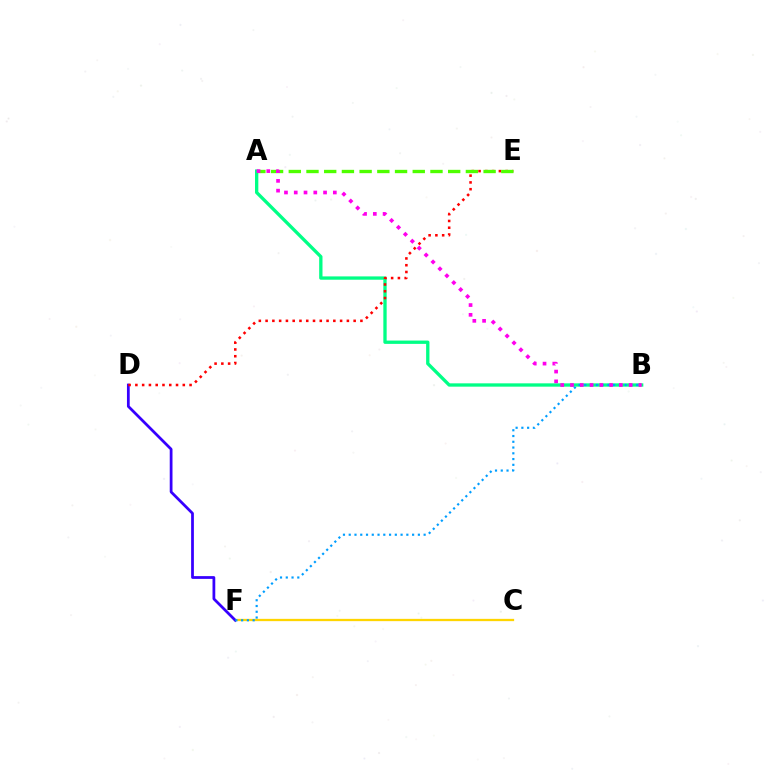{('A', 'B'): [{'color': '#00ff86', 'line_style': 'solid', 'thickness': 2.39}, {'color': '#ff00ed', 'line_style': 'dotted', 'thickness': 2.65}], ('C', 'F'): [{'color': '#ffd500', 'line_style': 'solid', 'thickness': 1.65}], ('D', 'F'): [{'color': '#3700ff', 'line_style': 'solid', 'thickness': 1.99}], ('D', 'E'): [{'color': '#ff0000', 'line_style': 'dotted', 'thickness': 1.84}], ('B', 'F'): [{'color': '#009eff', 'line_style': 'dotted', 'thickness': 1.57}], ('A', 'E'): [{'color': '#4fff00', 'line_style': 'dashed', 'thickness': 2.41}]}